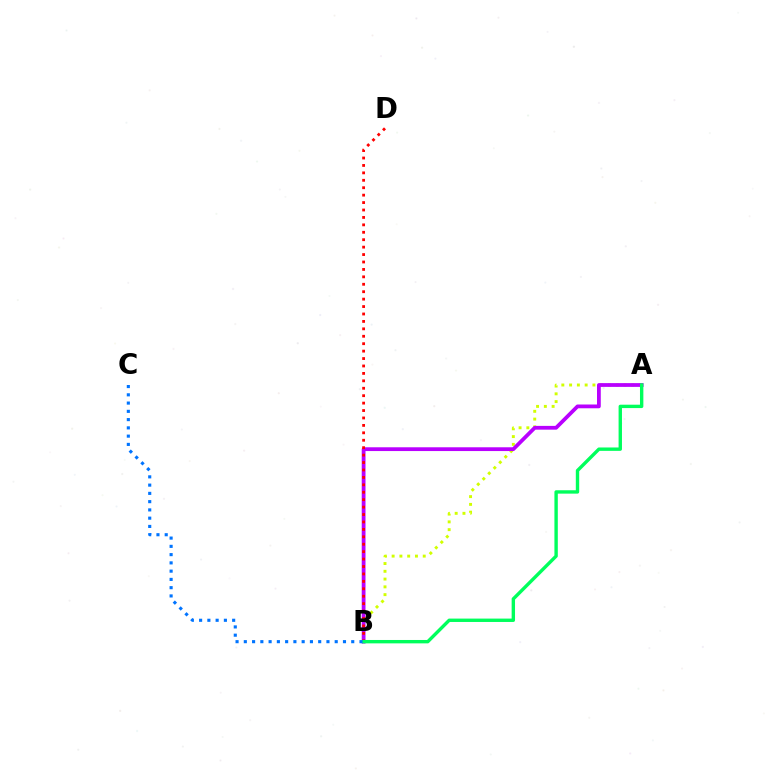{('A', 'B'): [{'color': '#d1ff00', 'line_style': 'dotted', 'thickness': 2.11}, {'color': '#b900ff', 'line_style': 'solid', 'thickness': 2.72}, {'color': '#00ff5c', 'line_style': 'solid', 'thickness': 2.44}], ('B', 'D'): [{'color': '#ff0000', 'line_style': 'dotted', 'thickness': 2.02}], ('B', 'C'): [{'color': '#0074ff', 'line_style': 'dotted', 'thickness': 2.25}]}